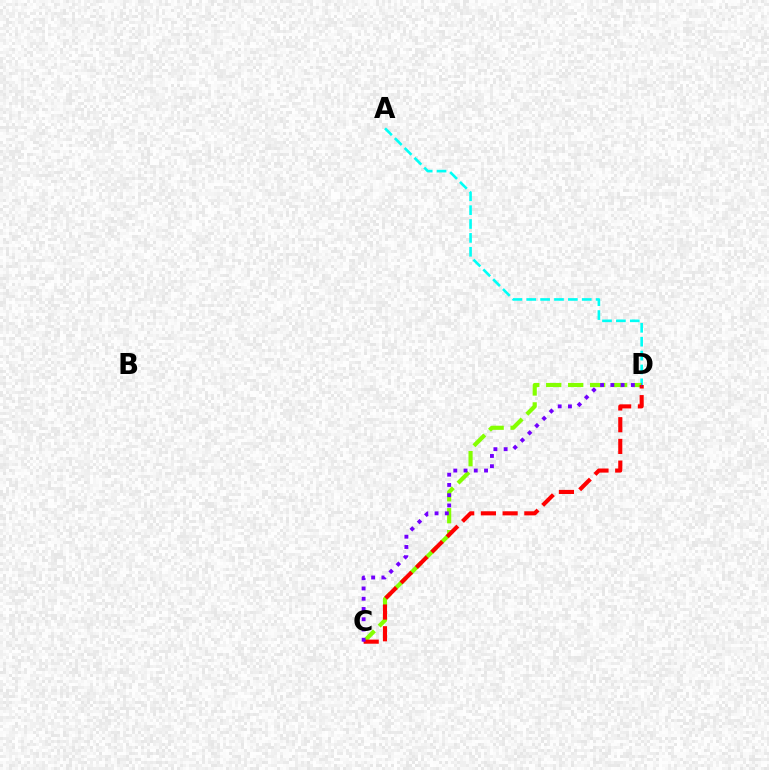{('A', 'D'): [{'color': '#00fff6', 'line_style': 'dashed', 'thickness': 1.89}], ('C', 'D'): [{'color': '#84ff00', 'line_style': 'dashed', 'thickness': 2.98}, {'color': '#ff0000', 'line_style': 'dashed', 'thickness': 2.95}, {'color': '#7200ff', 'line_style': 'dotted', 'thickness': 2.79}]}